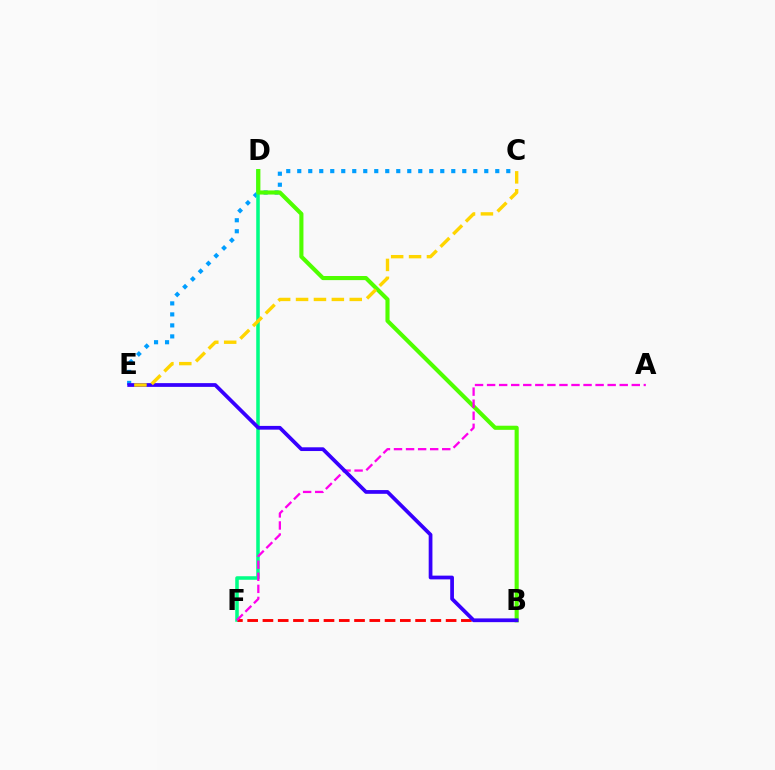{('C', 'E'): [{'color': '#009eff', 'line_style': 'dotted', 'thickness': 2.99}, {'color': '#ffd500', 'line_style': 'dashed', 'thickness': 2.43}], ('D', 'F'): [{'color': '#00ff86', 'line_style': 'solid', 'thickness': 2.55}], ('B', 'D'): [{'color': '#4fff00', 'line_style': 'solid', 'thickness': 2.96}], ('B', 'F'): [{'color': '#ff0000', 'line_style': 'dashed', 'thickness': 2.07}], ('A', 'F'): [{'color': '#ff00ed', 'line_style': 'dashed', 'thickness': 1.64}], ('B', 'E'): [{'color': '#3700ff', 'line_style': 'solid', 'thickness': 2.69}]}